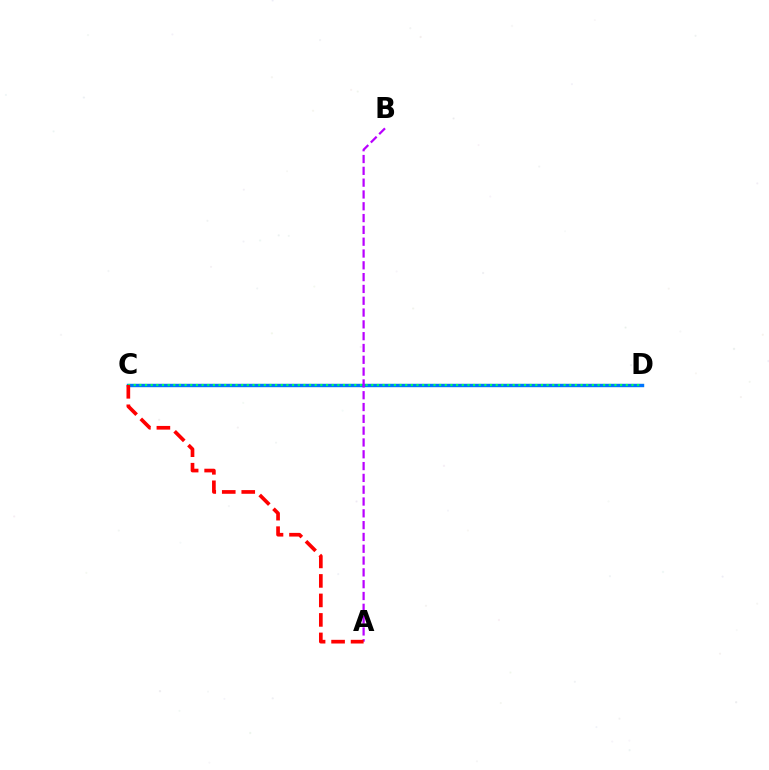{('C', 'D'): [{'color': '#d1ff00', 'line_style': 'solid', 'thickness': 2.23}, {'color': '#0074ff', 'line_style': 'solid', 'thickness': 2.44}, {'color': '#00ff5c', 'line_style': 'dotted', 'thickness': 1.54}], ('A', 'B'): [{'color': '#b900ff', 'line_style': 'dashed', 'thickness': 1.6}], ('A', 'C'): [{'color': '#ff0000', 'line_style': 'dashed', 'thickness': 2.65}]}